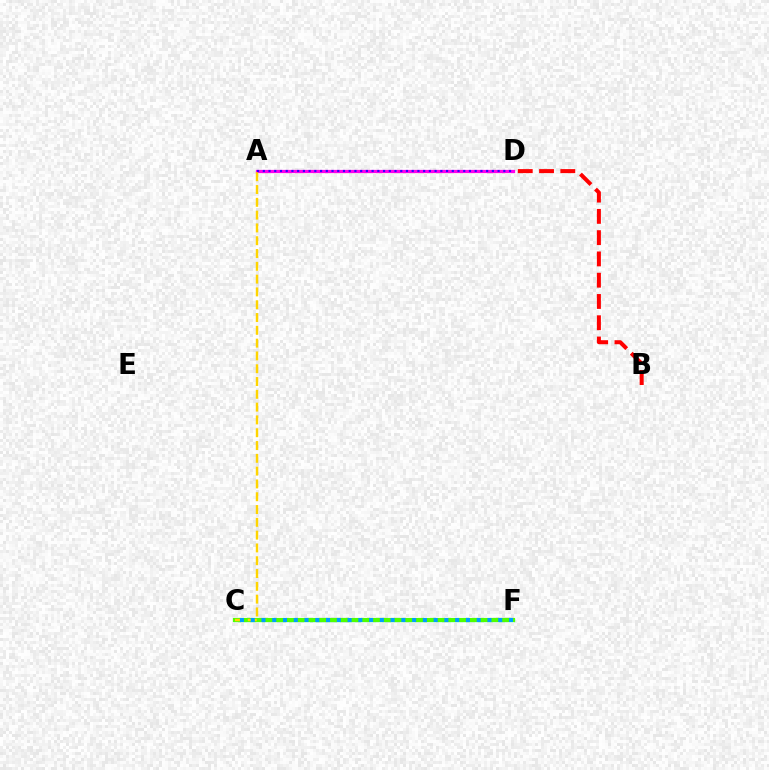{('A', 'D'): [{'color': '#ff00ed', 'line_style': 'solid', 'thickness': 2.33}, {'color': '#3700ff', 'line_style': 'dotted', 'thickness': 1.56}], ('B', 'D'): [{'color': '#ff0000', 'line_style': 'dashed', 'thickness': 2.89}], ('C', 'F'): [{'color': '#00ff86', 'line_style': 'solid', 'thickness': 2.35}, {'color': '#4fff00', 'line_style': 'solid', 'thickness': 2.97}, {'color': '#009eff', 'line_style': 'dotted', 'thickness': 2.92}], ('A', 'C'): [{'color': '#ffd500', 'line_style': 'dashed', 'thickness': 1.74}]}